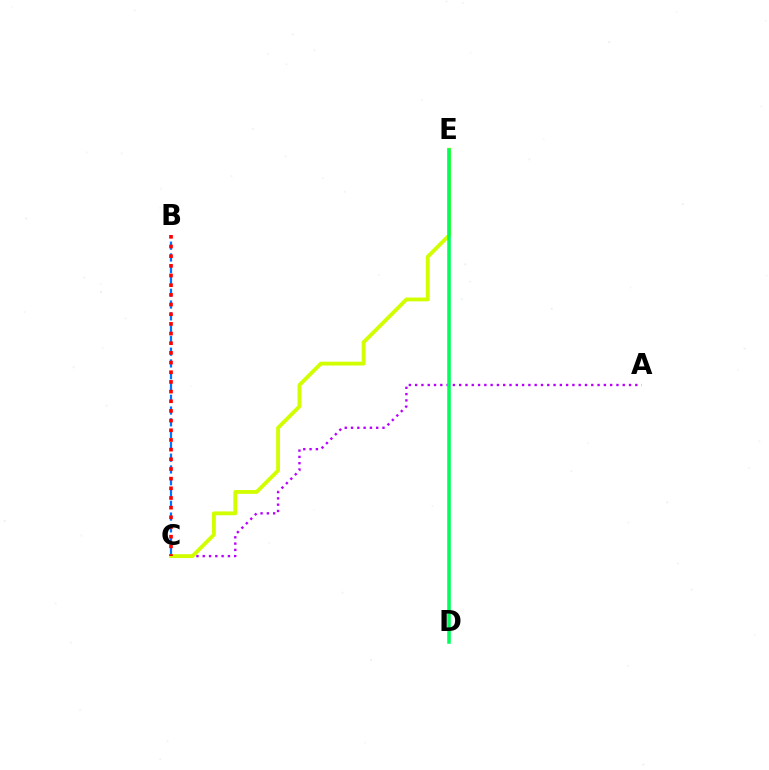{('A', 'C'): [{'color': '#b900ff', 'line_style': 'dotted', 'thickness': 1.71}], ('B', 'C'): [{'color': '#0074ff', 'line_style': 'dashed', 'thickness': 1.6}, {'color': '#ff0000', 'line_style': 'dotted', 'thickness': 2.63}], ('C', 'E'): [{'color': '#d1ff00', 'line_style': 'solid', 'thickness': 2.76}], ('D', 'E'): [{'color': '#00ff5c', 'line_style': 'solid', 'thickness': 2.55}]}